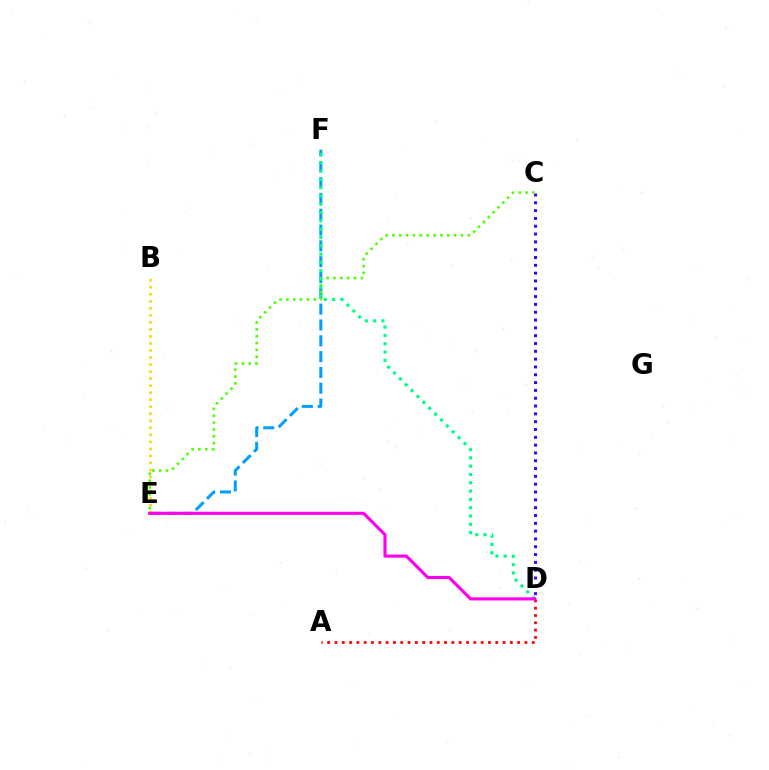{('E', 'F'): [{'color': '#009eff', 'line_style': 'dashed', 'thickness': 2.15}], ('B', 'E'): [{'color': '#ffd500', 'line_style': 'dotted', 'thickness': 1.91}], ('C', 'D'): [{'color': '#3700ff', 'line_style': 'dotted', 'thickness': 2.12}], ('A', 'D'): [{'color': '#ff0000', 'line_style': 'dotted', 'thickness': 1.99}], ('C', 'E'): [{'color': '#4fff00', 'line_style': 'dotted', 'thickness': 1.86}], ('D', 'F'): [{'color': '#00ff86', 'line_style': 'dotted', 'thickness': 2.26}], ('D', 'E'): [{'color': '#ff00ed', 'line_style': 'solid', 'thickness': 2.25}]}